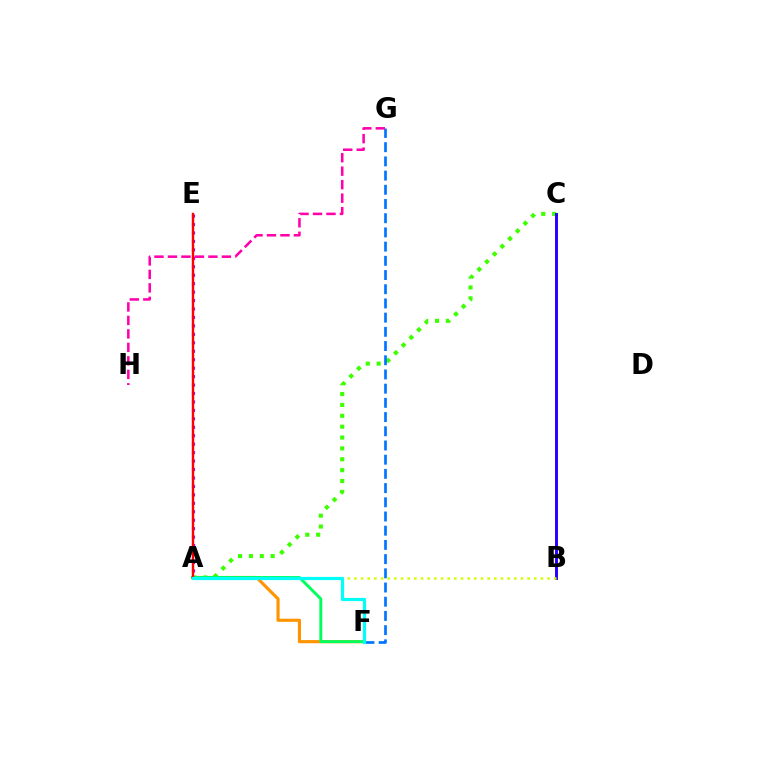{('A', 'F'): [{'color': '#ff9400', 'line_style': 'solid', 'thickness': 2.25}, {'color': '#00ff5c', 'line_style': 'solid', 'thickness': 2.1}, {'color': '#00fff6', 'line_style': 'solid', 'thickness': 2.3}], ('A', 'E'): [{'color': '#b900ff', 'line_style': 'dotted', 'thickness': 2.3}, {'color': '#ff0000', 'line_style': 'solid', 'thickness': 1.73}], ('A', 'C'): [{'color': '#3dff00', 'line_style': 'dotted', 'thickness': 2.95}], ('B', 'C'): [{'color': '#2500ff', 'line_style': 'solid', 'thickness': 2.11}], ('F', 'G'): [{'color': '#0074ff', 'line_style': 'dashed', 'thickness': 1.93}], ('A', 'B'): [{'color': '#d1ff00', 'line_style': 'dotted', 'thickness': 1.81}], ('G', 'H'): [{'color': '#ff00ac', 'line_style': 'dashed', 'thickness': 1.83}]}